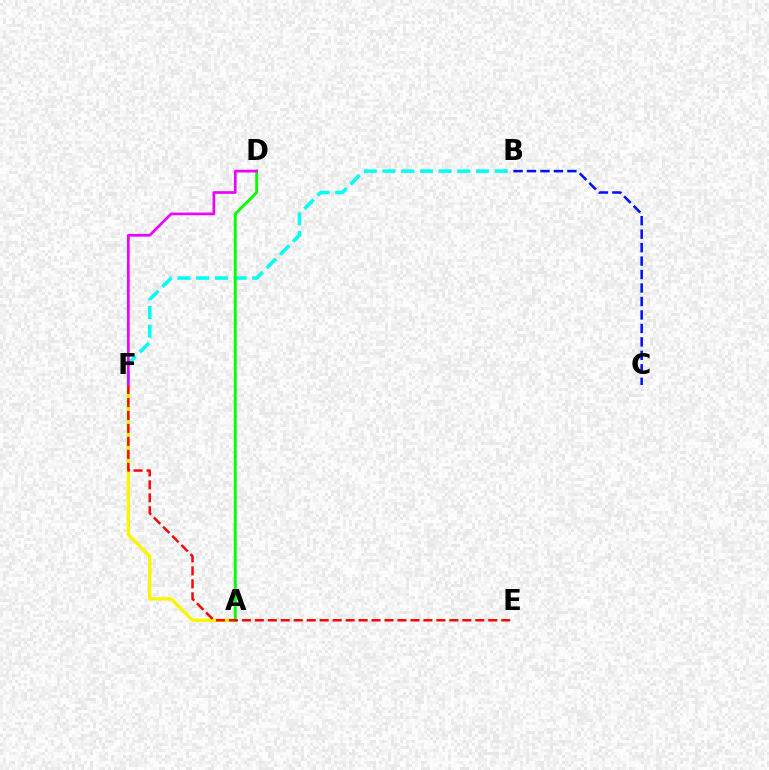{('B', 'F'): [{'color': '#00fff6', 'line_style': 'dashed', 'thickness': 2.54}], ('A', 'F'): [{'color': '#fcf500', 'line_style': 'solid', 'thickness': 2.44}], ('A', 'D'): [{'color': '#08ff00', 'line_style': 'solid', 'thickness': 2.11}], ('E', 'F'): [{'color': '#ff0000', 'line_style': 'dashed', 'thickness': 1.76}], ('D', 'F'): [{'color': '#ee00ff', 'line_style': 'solid', 'thickness': 1.94}], ('B', 'C'): [{'color': '#0010ff', 'line_style': 'dashed', 'thickness': 1.83}]}